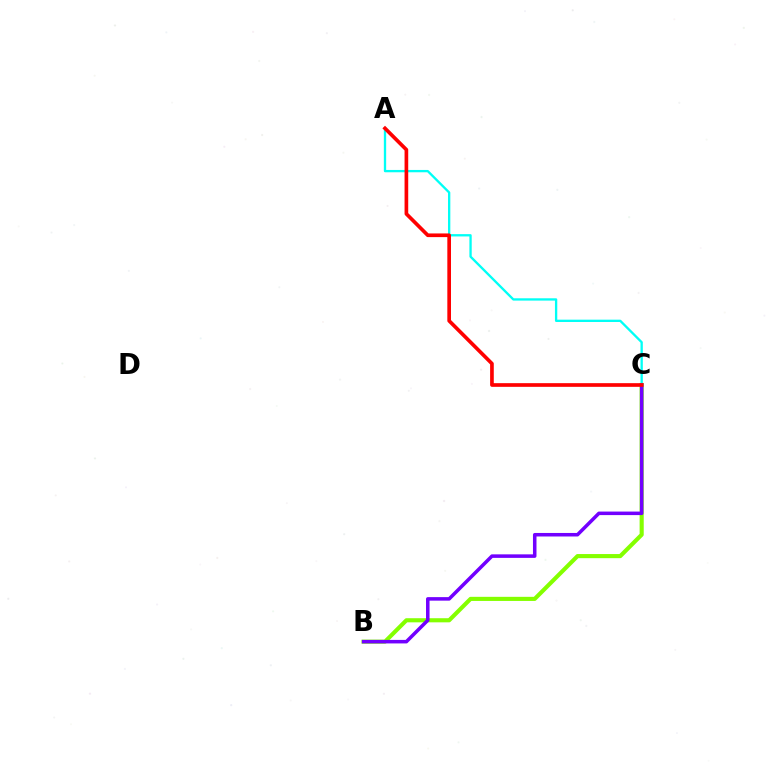{('A', 'C'): [{'color': '#00fff6', 'line_style': 'solid', 'thickness': 1.67}, {'color': '#ff0000', 'line_style': 'solid', 'thickness': 2.64}], ('B', 'C'): [{'color': '#84ff00', 'line_style': 'solid', 'thickness': 2.96}, {'color': '#7200ff', 'line_style': 'solid', 'thickness': 2.54}]}